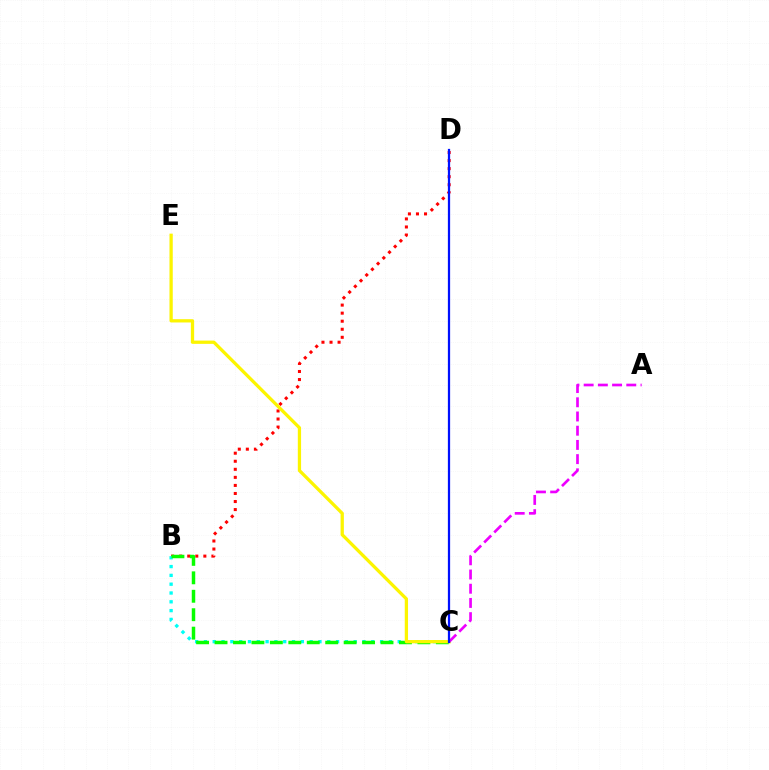{('B', 'D'): [{'color': '#ff0000', 'line_style': 'dotted', 'thickness': 2.19}], ('B', 'C'): [{'color': '#00fff6', 'line_style': 'dotted', 'thickness': 2.39}, {'color': '#08ff00', 'line_style': 'dashed', 'thickness': 2.51}], ('C', 'E'): [{'color': '#fcf500', 'line_style': 'solid', 'thickness': 2.36}], ('A', 'C'): [{'color': '#ee00ff', 'line_style': 'dashed', 'thickness': 1.93}], ('C', 'D'): [{'color': '#0010ff', 'line_style': 'solid', 'thickness': 1.62}]}